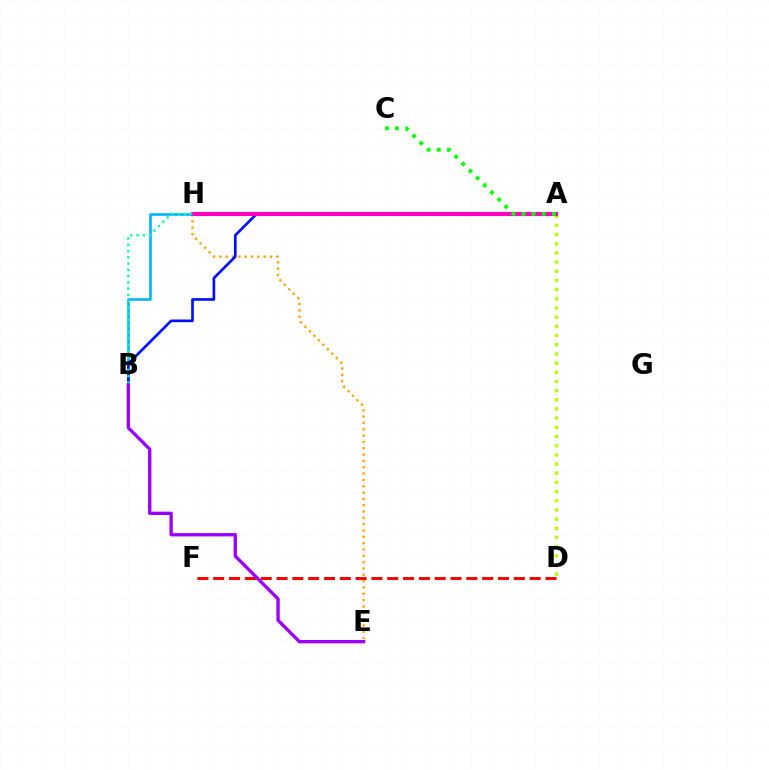{('A', 'D'): [{'color': '#b3ff00', 'line_style': 'dotted', 'thickness': 2.49}], ('B', 'H'): [{'color': '#00b5ff', 'line_style': 'solid', 'thickness': 1.87}, {'color': '#00ff9d', 'line_style': 'dotted', 'thickness': 1.7}], ('D', 'F'): [{'color': '#ff0000', 'line_style': 'dashed', 'thickness': 2.15}], ('E', 'H'): [{'color': '#ffa500', 'line_style': 'dotted', 'thickness': 1.72}], ('A', 'B'): [{'color': '#0010ff', 'line_style': 'solid', 'thickness': 1.92}], ('A', 'H'): [{'color': '#ff00bd', 'line_style': 'solid', 'thickness': 2.96}], ('A', 'C'): [{'color': '#08ff00', 'line_style': 'dotted', 'thickness': 2.75}], ('B', 'E'): [{'color': '#9b00ff', 'line_style': 'solid', 'thickness': 2.4}]}